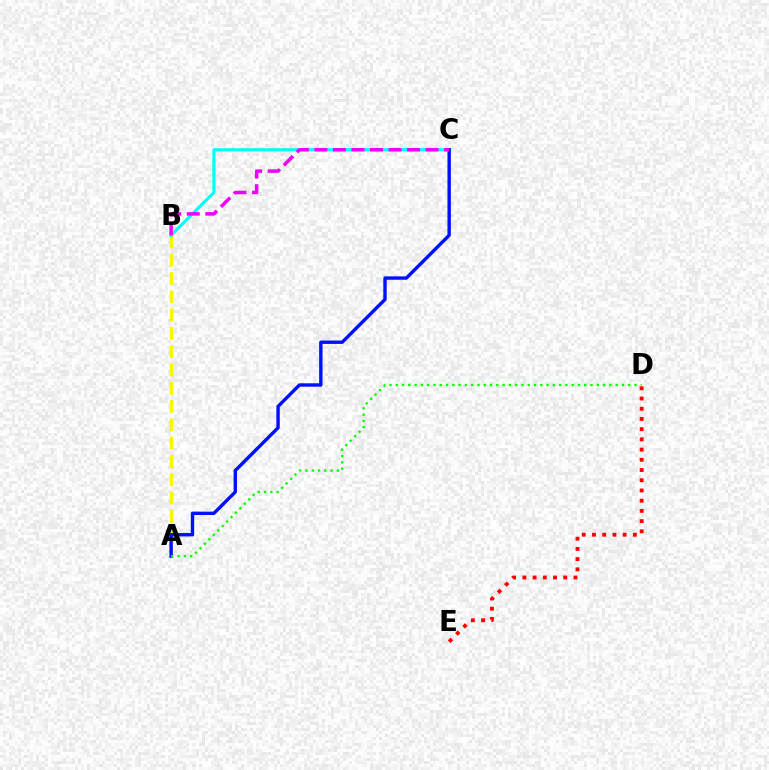{('A', 'B'): [{'color': '#fcf500', 'line_style': 'dashed', 'thickness': 2.48}], ('B', 'C'): [{'color': '#00fff6', 'line_style': 'solid', 'thickness': 2.23}, {'color': '#ee00ff', 'line_style': 'dashed', 'thickness': 2.52}], ('D', 'E'): [{'color': '#ff0000', 'line_style': 'dotted', 'thickness': 2.78}], ('A', 'C'): [{'color': '#0010ff', 'line_style': 'solid', 'thickness': 2.44}], ('A', 'D'): [{'color': '#08ff00', 'line_style': 'dotted', 'thickness': 1.71}]}